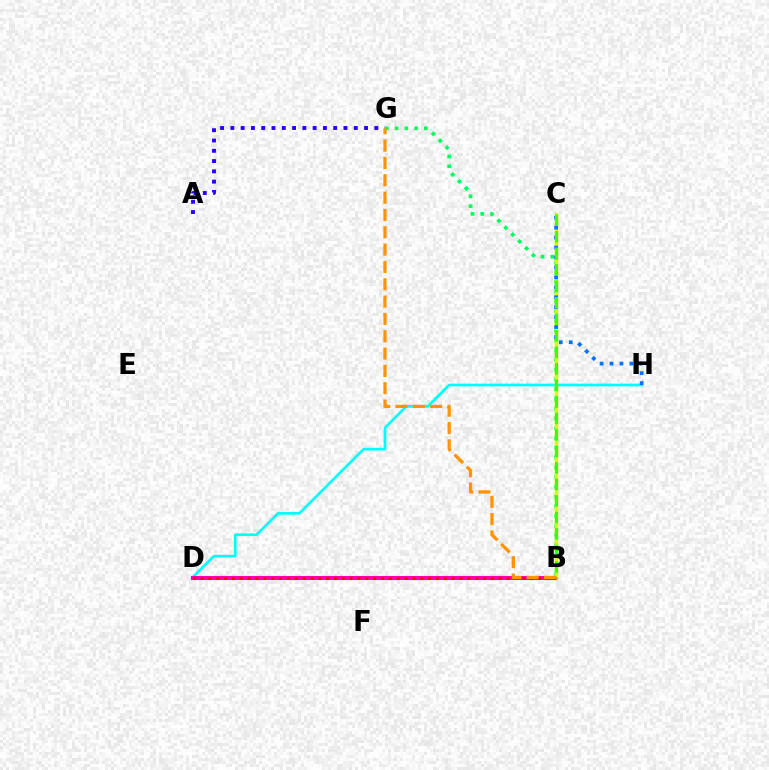{('D', 'H'): [{'color': '#00fff6', 'line_style': 'solid', 'thickness': 1.92}], ('B', 'D'): [{'color': '#ff00ac', 'line_style': 'solid', 'thickness': 2.92}, {'color': '#ff0000', 'line_style': 'dotted', 'thickness': 2.13}], ('B', 'G'): [{'color': '#00ff5c', 'line_style': 'dotted', 'thickness': 2.65}, {'color': '#ff9400', 'line_style': 'dashed', 'thickness': 2.35}], ('B', 'C'): [{'color': '#b900ff', 'line_style': 'dotted', 'thickness': 2.01}, {'color': '#d1ff00', 'line_style': 'solid', 'thickness': 2.52}, {'color': '#3dff00', 'line_style': 'dashed', 'thickness': 2.24}], ('C', 'H'): [{'color': '#0074ff', 'line_style': 'dotted', 'thickness': 2.7}], ('A', 'G'): [{'color': '#2500ff', 'line_style': 'dotted', 'thickness': 2.79}]}